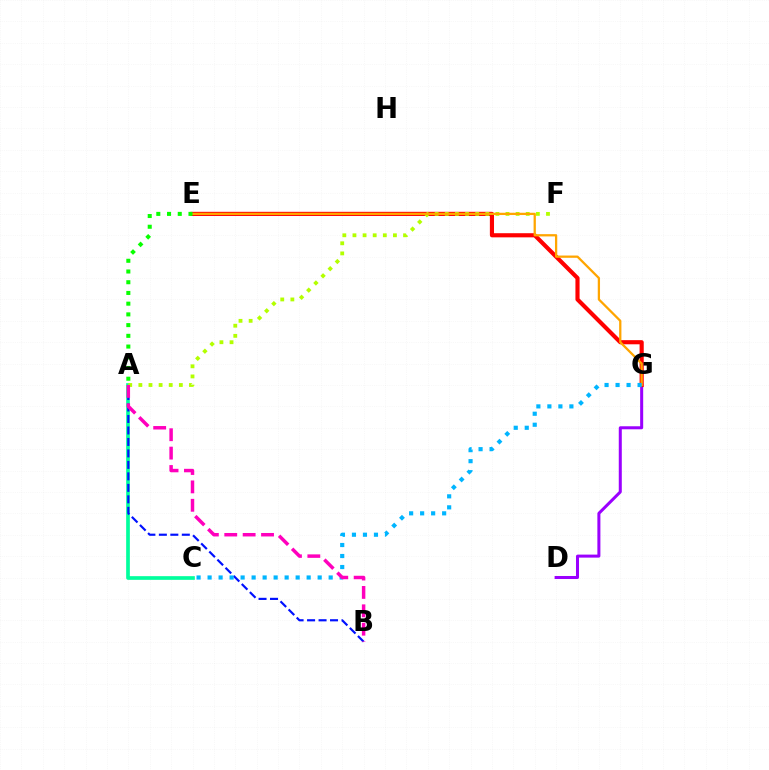{('D', 'G'): [{'color': '#9b00ff', 'line_style': 'solid', 'thickness': 2.18}], ('E', 'G'): [{'color': '#ff0000', 'line_style': 'solid', 'thickness': 2.98}, {'color': '#ffa500', 'line_style': 'solid', 'thickness': 1.63}], ('A', 'C'): [{'color': '#00ff9d', 'line_style': 'solid', 'thickness': 2.65}], ('A', 'F'): [{'color': '#b3ff00', 'line_style': 'dotted', 'thickness': 2.75}], ('A', 'B'): [{'color': '#0010ff', 'line_style': 'dashed', 'thickness': 1.56}, {'color': '#ff00bd', 'line_style': 'dashed', 'thickness': 2.5}], ('C', 'G'): [{'color': '#00b5ff', 'line_style': 'dotted', 'thickness': 2.99}], ('A', 'E'): [{'color': '#08ff00', 'line_style': 'dotted', 'thickness': 2.91}]}